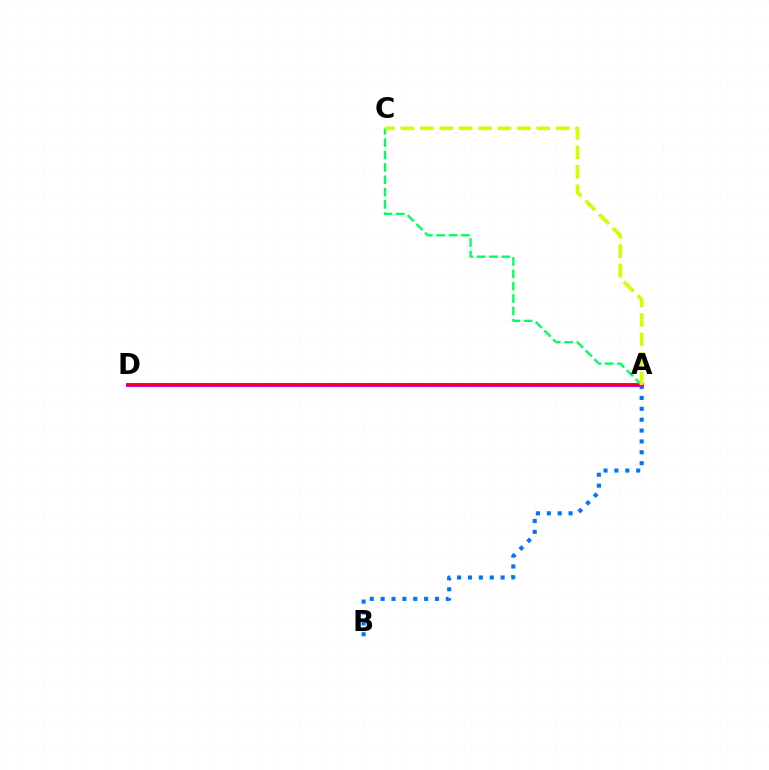{('A', 'B'): [{'color': '#0074ff', 'line_style': 'dotted', 'thickness': 2.95}], ('A', 'D'): [{'color': '#b900ff', 'line_style': 'solid', 'thickness': 2.84}, {'color': '#ff0000', 'line_style': 'solid', 'thickness': 1.52}], ('A', 'C'): [{'color': '#00ff5c', 'line_style': 'dashed', 'thickness': 1.68}, {'color': '#d1ff00', 'line_style': 'dashed', 'thickness': 2.64}]}